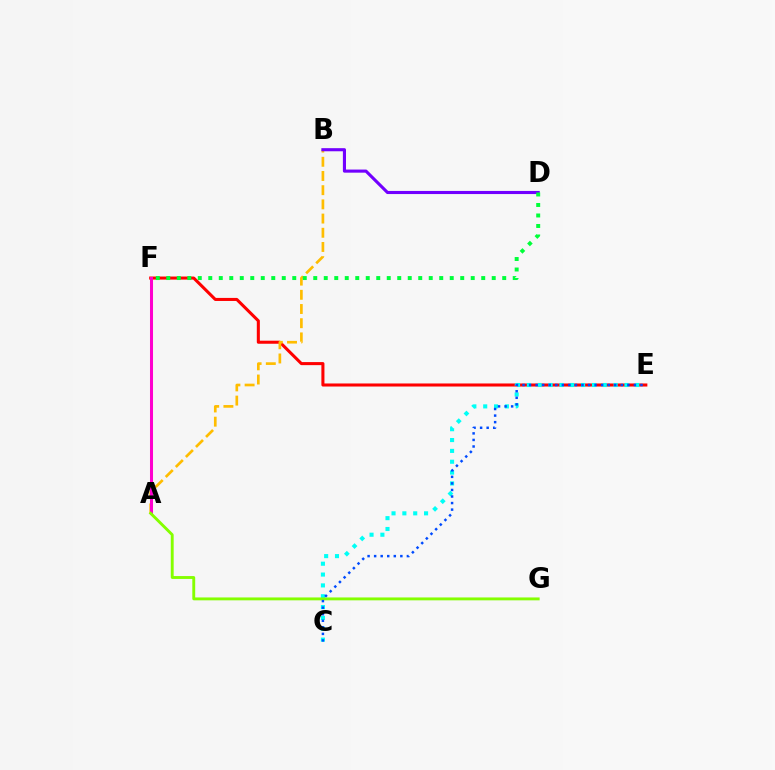{('E', 'F'): [{'color': '#ff0000', 'line_style': 'solid', 'thickness': 2.2}], ('A', 'B'): [{'color': '#ffbd00', 'line_style': 'dashed', 'thickness': 1.93}], ('C', 'E'): [{'color': '#00fff6', 'line_style': 'dotted', 'thickness': 2.95}, {'color': '#004bff', 'line_style': 'dotted', 'thickness': 1.78}], ('B', 'D'): [{'color': '#7200ff', 'line_style': 'solid', 'thickness': 2.24}], ('A', 'F'): [{'color': '#ff00cf', 'line_style': 'solid', 'thickness': 2.18}], ('A', 'G'): [{'color': '#84ff00', 'line_style': 'solid', 'thickness': 2.08}], ('D', 'F'): [{'color': '#00ff39', 'line_style': 'dotted', 'thickness': 2.85}]}